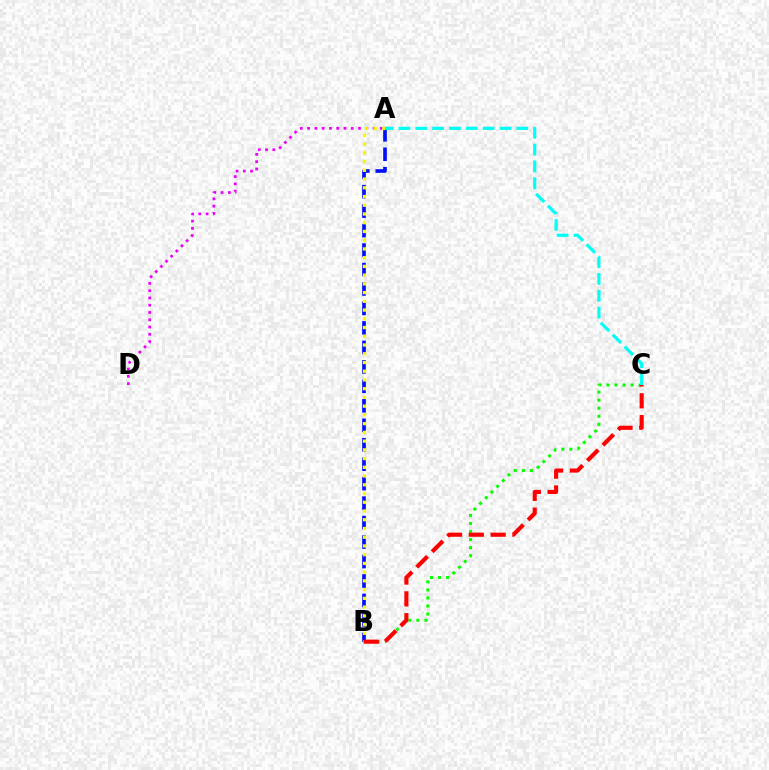{('A', 'B'): [{'color': '#0010ff', 'line_style': 'dashed', 'thickness': 2.64}, {'color': '#fcf500', 'line_style': 'dotted', 'thickness': 2.37}], ('B', 'C'): [{'color': '#08ff00', 'line_style': 'dotted', 'thickness': 2.19}, {'color': '#ff0000', 'line_style': 'dashed', 'thickness': 2.96}], ('A', 'D'): [{'color': '#ee00ff', 'line_style': 'dotted', 'thickness': 1.98}], ('A', 'C'): [{'color': '#00fff6', 'line_style': 'dashed', 'thickness': 2.29}]}